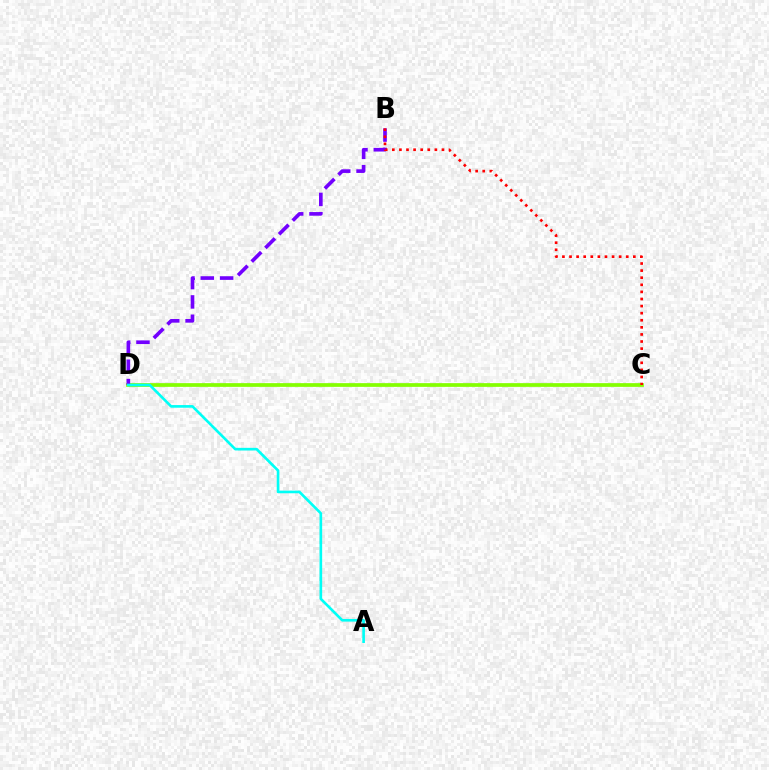{('C', 'D'): [{'color': '#84ff00', 'line_style': 'solid', 'thickness': 2.68}], ('B', 'D'): [{'color': '#7200ff', 'line_style': 'dashed', 'thickness': 2.63}], ('B', 'C'): [{'color': '#ff0000', 'line_style': 'dotted', 'thickness': 1.93}], ('A', 'D'): [{'color': '#00fff6', 'line_style': 'solid', 'thickness': 1.9}]}